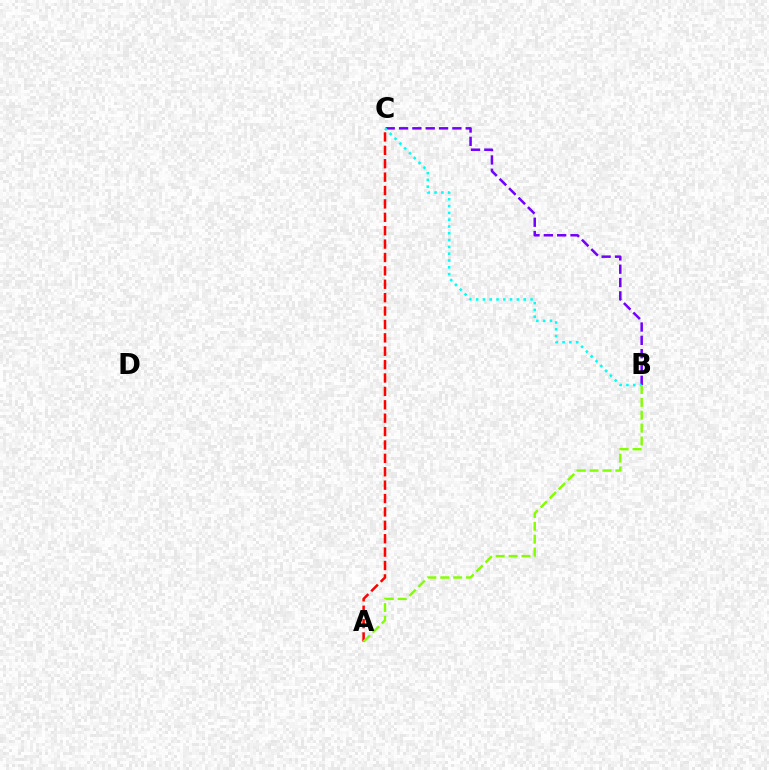{('A', 'C'): [{'color': '#ff0000', 'line_style': 'dashed', 'thickness': 1.82}], ('B', 'C'): [{'color': '#7200ff', 'line_style': 'dashed', 'thickness': 1.81}, {'color': '#00fff6', 'line_style': 'dotted', 'thickness': 1.85}], ('A', 'B'): [{'color': '#84ff00', 'line_style': 'dashed', 'thickness': 1.75}]}